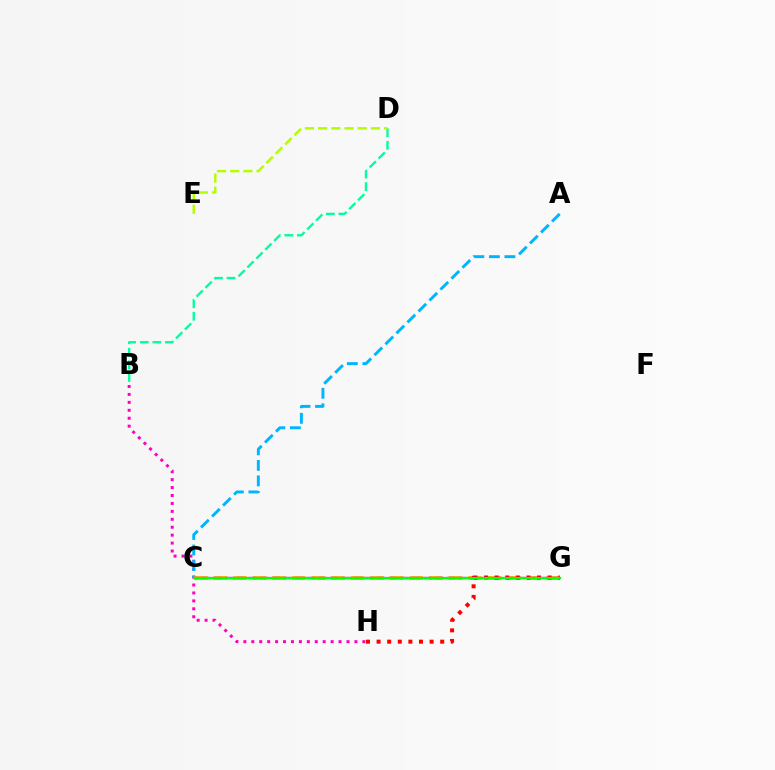{('B', 'H'): [{'color': '#ff00bd', 'line_style': 'dotted', 'thickness': 2.16}], ('A', 'C'): [{'color': '#00b5ff', 'line_style': 'dashed', 'thickness': 2.11}], ('C', 'G'): [{'color': '#0010ff', 'line_style': 'solid', 'thickness': 1.51}, {'color': '#ffa500', 'line_style': 'dashed', 'thickness': 2.66}, {'color': '#9b00ff', 'line_style': 'dashed', 'thickness': 1.59}, {'color': '#08ff00', 'line_style': 'solid', 'thickness': 1.51}], ('G', 'H'): [{'color': '#ff0000', 'line_style': 'dotted', 'thickness': 2.88}], ('B', 'D'): [{'color': '#00ff9d', 'line_style': 'dashed', 'thickness': 1.71}], ('D', 'E'): [{'color': '#b3ff00', 'line_style': 'dashed', 'thickness': 1.79}]}